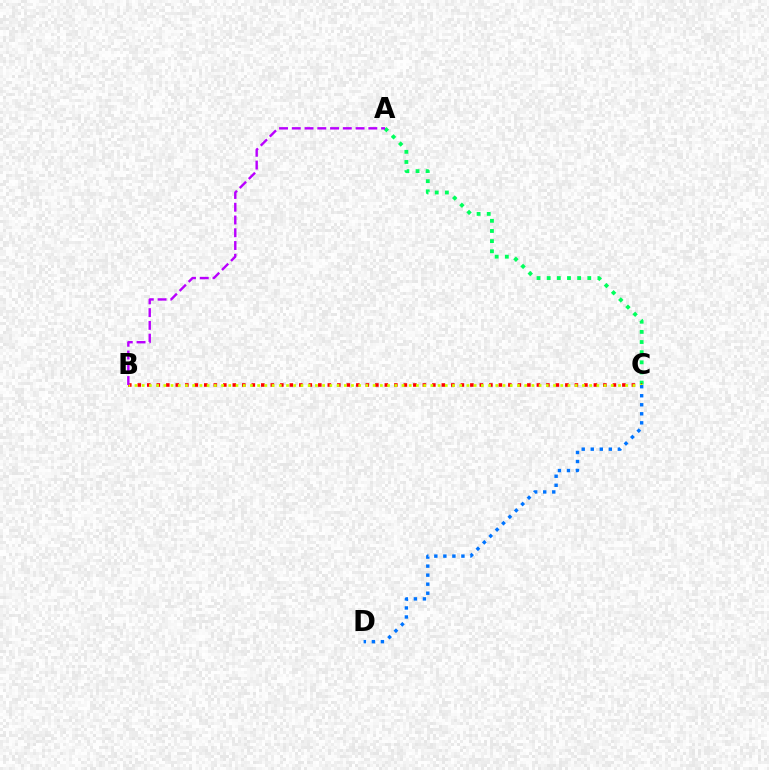{('A', 'C'): [{'color': '#00ff5c', 'line_style': 'dotted', 'thickness': 2.76}], ('B', 'C'): [{'color': '#ff0000', 'line_style': 'dotted', 'thickness': 2.58}, {'color': '#d1ff00', 'line_style': 'dotted', 'thickness': 1.96}], ('A', 'B'): [{'color': '#b900ff', 'line_style': 'dashed', 'thickness': 1.73}], ('C', 'D'): [{'color': '#0074ff', 'line_style': 'dotted', 'thickness': 2.45}]}